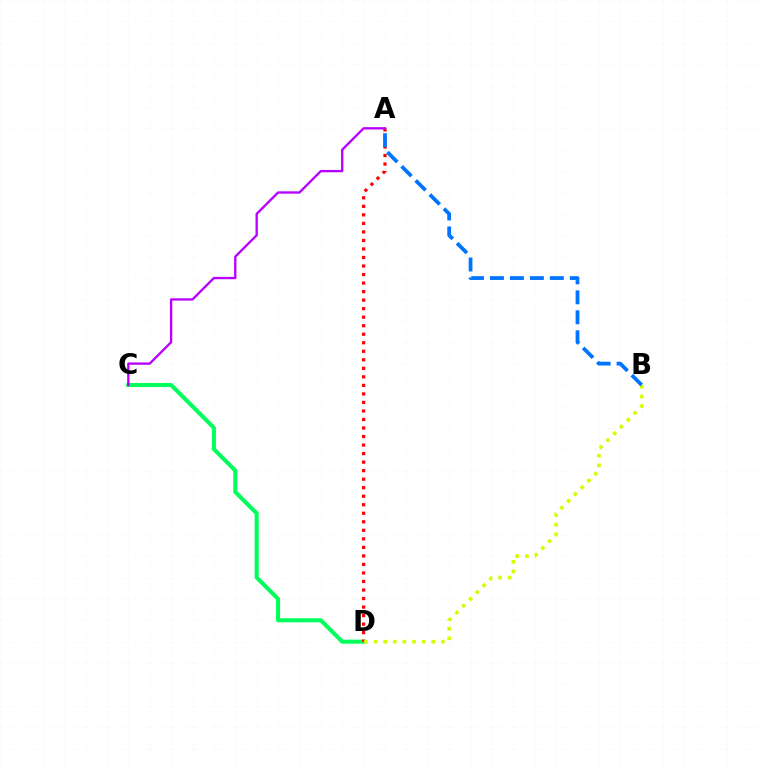{('C', 'D'): [{'color': '#00ff5c', 'line_style': 'solid', 'thickness': 2.92}], ('A', 'D'): [{'color': '#ff0000', 'line_style': 'dotted', 'thickness': 2.32}], ('B', 'D'): [{'color': '#d1ff00', 'line_style': 'dotted', 'thickness': 2.62}], ('A', 'B'): [{'color': '#0074ff', 'line_style': 'dashed', 'thickness': 2.71}], ('A', 'C'): [{'color': '#b900ff', 'line_style': 'solid', 'thickness': 1.68}]}